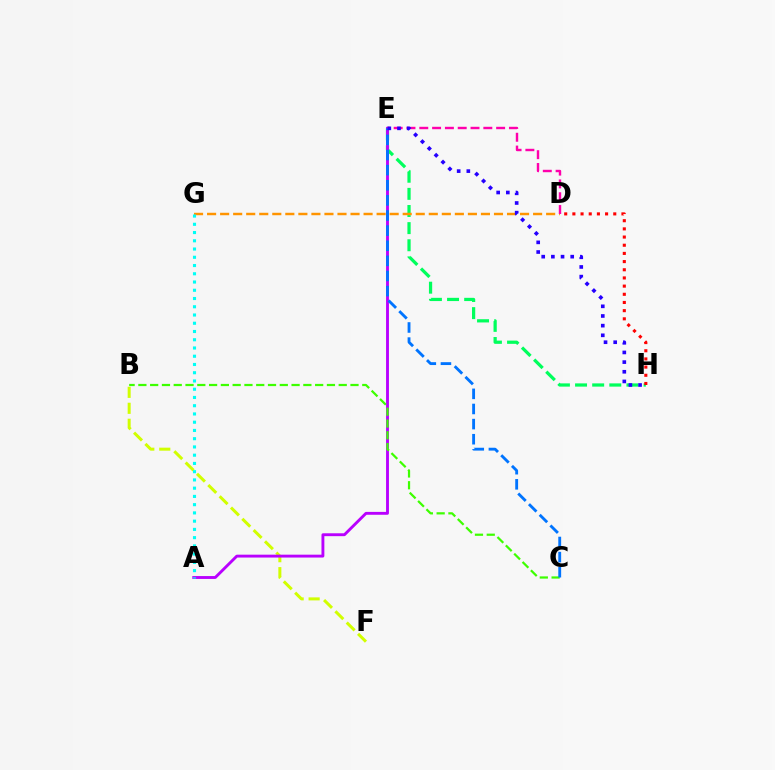{('B', 'F'): [{'color': '#d1ff00', 'line_style': 'dashed', 'thickness': 2.17}], ('E', 'H'): [{'color': '#00ff5c', 'line_style': 'dashed', 'thickness': 2.33}, {'color': '#2500ff', 'line_style': 'dotted', 'thickness': 2.63}], ('D', 'H'): [{'color': '#ff0000', 'line_style': 'dotted', 'thickness': 2.22}], ('A', 'E'): [{'color': '#b900ff', 'line_style': 'solid', 'thickness': 2.07}], ('D', 'G'): [{'color': '#ff9400', 'line_style': 'dashed', 'thickness': 1.77}], ('D', 'E'): [{'color': '#ff00ac', 'line_style': 'dashed', 'thickness': 1.74}], ('A', 'G'): [{'color': '#00fff6', 'line_style': 'dotted', 'thickness': 2.24}], ('B', 'C'): [{'color': '#3dff00', 'line_style': 'dashed', 'thickness': 1.6}], ('C', 'E'): [{'color': '#0074ff', 'line_style': 'dashed', 'thickness': 2.05}]}